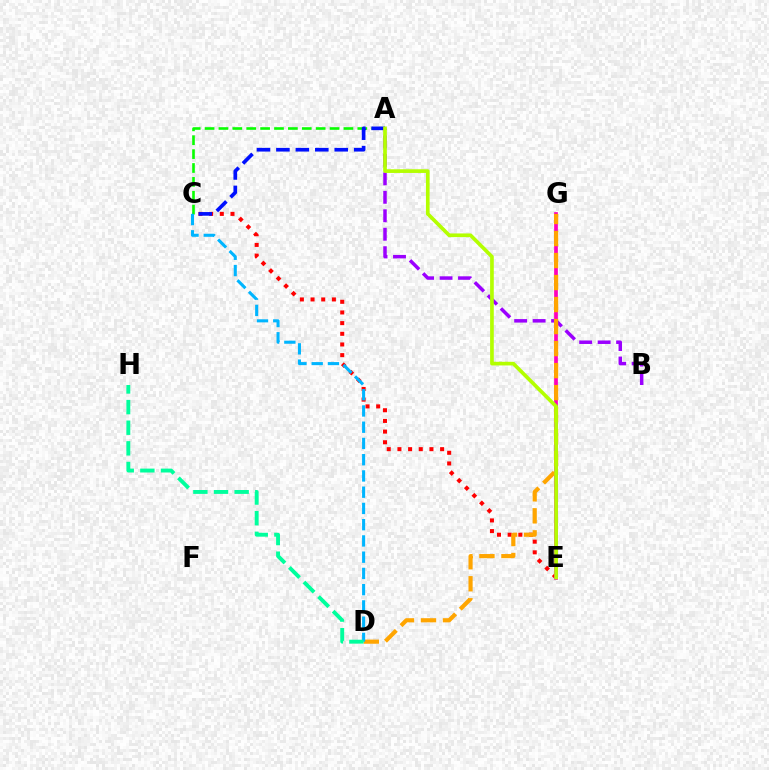{('C', 'E'): [{'color': '#ff0000', 'line_style': 'dotted', 'thickness': 2.9}], ('A', 'C'): [{'color': '#08ff00', 'line_style': 'dashed', 'thickness': 1.89}, {'color': '#0010ff', 'line_style': 'dashed', 'thickness': 2.64}], ('E', 'G'): [{'color': '#ff00bd', 'line_style': 'solid', 'thickness': 2.67}], ('A', 'B'): [{'color': '#9b00ff', 'line_style': 'dashed', 'thickness': 2.51}], ('D', 'G'): [{'color': '#ffa500', 'line_style': 'dashed', 'thickness': 2.99}], ('C', 'D'): [{'color': '#00b5ff', 'line_style': 'dashed', 'thickness': 2.21}], ('D', 'H'): [{'color': '#00ff9d', 'line_style': 'dashed', 'thickness': 2.8}], ('A', 'E'): [{'color': '#b3ff00', 'line_style': 'solid', 'thickness': 2.64}]}